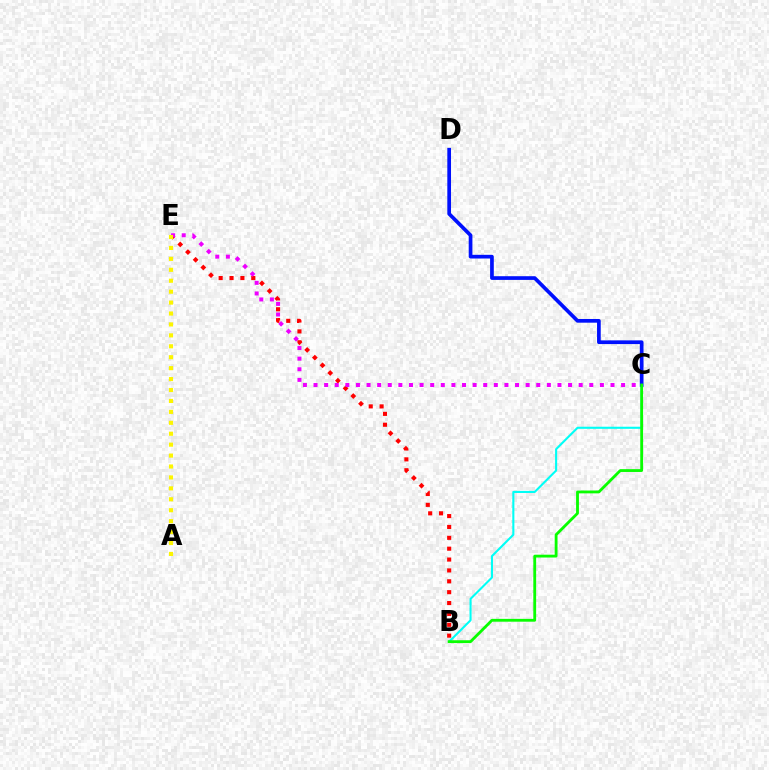{('B', 'E'): [{'color': '#ff0000', 'line_style': 'dotted', 'thickness': 2.95}], ('B', 'C'): [{'color': '#00fff6', 'line_style': 'solid', 'thickness': 1.51}, {'color': '#08ff00', 'line_style': 'solid', 'thickness': 2.03}], ('C', 'D'): [{'color': '#0010ff', 'line_style': 'solid', 'thickness': 2.67}], ('C', 'E'): [{'color': '#ee00ff', 'line_style': 'dotted', 'thickness': 2.88}], ('A', 'E'): [{'color': '#fcf500', 'line_style': 'dotted', 'thickness': 2.97}]}